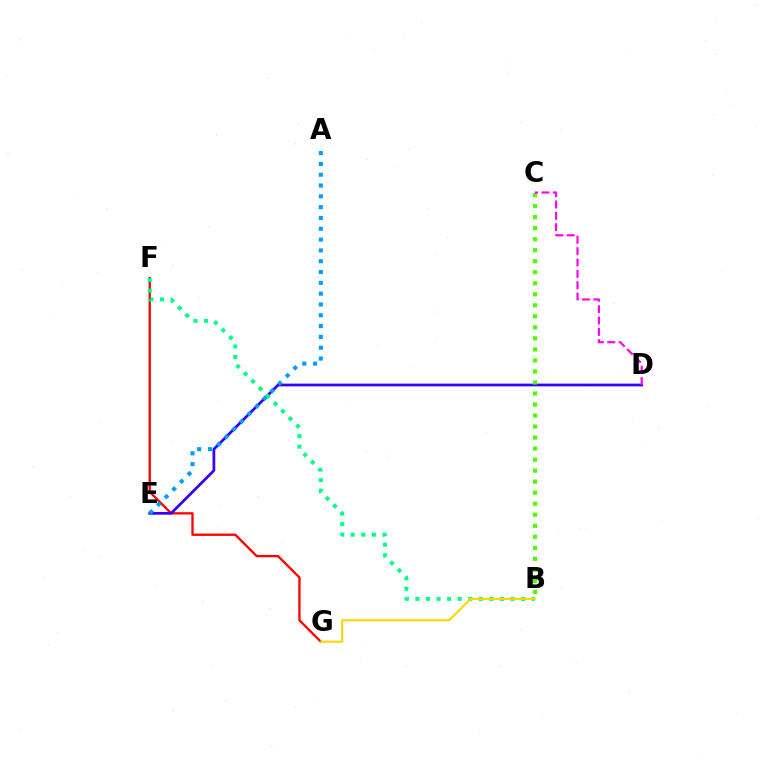{('F', 'G'): [{'color': '#ff0000', 'line_style': 'solid', 'thickness': 1.66}], ('D', 'E'): [{'color': '#3700ff', 'line_style': 'solid', 'thickness': 1.97}], ('B', 'C'): [{'color': '#4fff00', 'line_style': 'dotted', 'thickness': 2.99}], ('C', 'D'): [{'color': '#ff00ed', 'line_style': 'dashed', 'thickness': 1.54}], ('B', 'F'): [{'color': '#00ff86', 'line_style': 'dotted', 'thickness': 2.87}], ('A', 'E'): [{'color': '#009eff', 'line_style': 'dotted', 'thickness': 2.94}], ('B', 'G'): [{'color': '#ffd500', 'line_style': 'solid', 'thickness': 1.51}]}